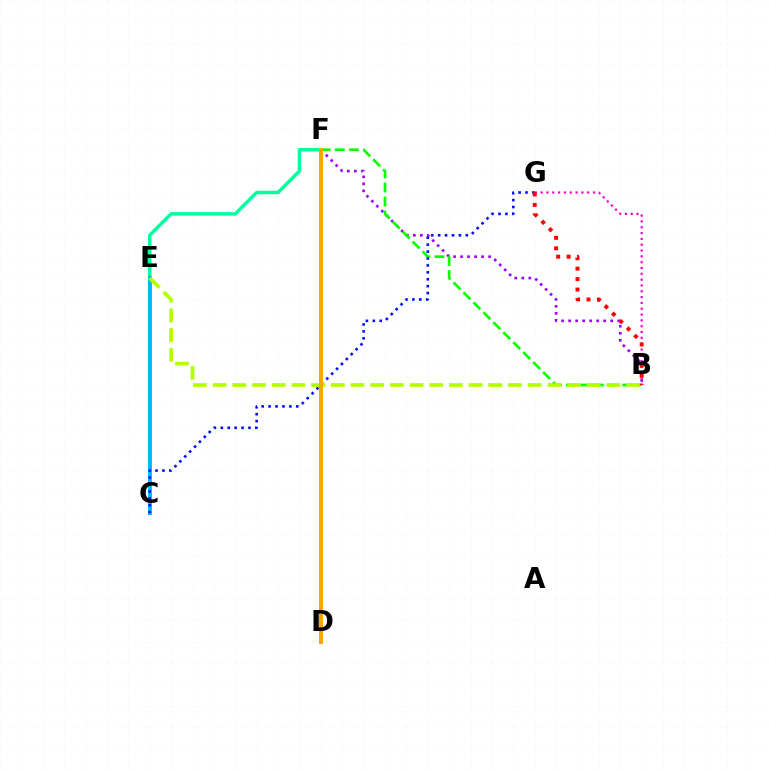{('C', 'F'): [{'color': '#00ff9d', 'line_style': 'solid', 'thickness': 2.5}], ('C', 'E'): [{'color': '#00b5ff', 'line_style': 'solid', 'thickness': 2.72}], ('B', 'F'): [{'color': '#9b00ff', 'line_style': 'dotted', 'thickness': 1.9}, {'color': '#08ff00', 'line_style': 'dashed', 'thickness': 1.91}], ('C', 'G'): [{'color': '#0010ff', 'line_style': 'dotted', 'thickness': 1.88}], ('B', 'E'): [{'color': '#b3ff00', 'line_style': 'dashed', 'thickness': 2.67}], ('B', 'G'): [{'color': '#ff00bd', 'line_style': 'dotted', 'thickness': 1.58}, {'color': '#ff0000', 'line_style': 'dotted', 'thickness': 2.84}], ('D', 'F'): [{'color': '#ffa500', 'line_style': 'solid', 'thickness': 2.88}]}